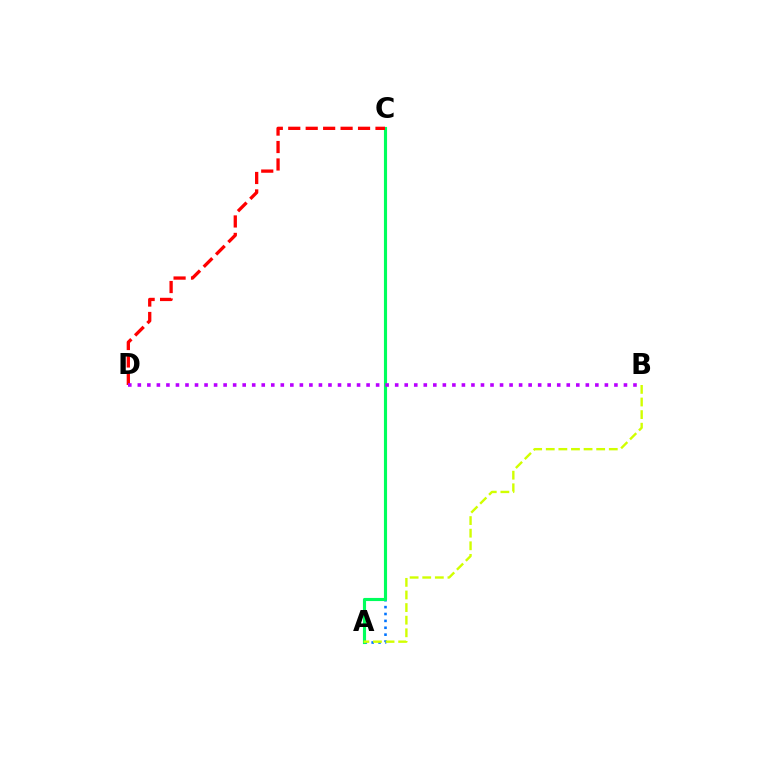{('A', 'C'): [{'color': '#0074ff', 'line_style': 'dotted', 'thickness': 1.87}, {'color': '#00ff5c', 'line_style': 'solid', 'thickness': 2.25}], ('C', 'D'): [{'color': '#ff0000', 'line_style': 'dashed', 'thickness': 2.37}], ('B', 'D'): [{'color': '#b900ff', 'line_style': 'dotted', 'thickness': 2.59}], ('A', 'B'): [{'color': '#d1ff00', 'line_style': 'dashed', 'thickness': 1.71}]}